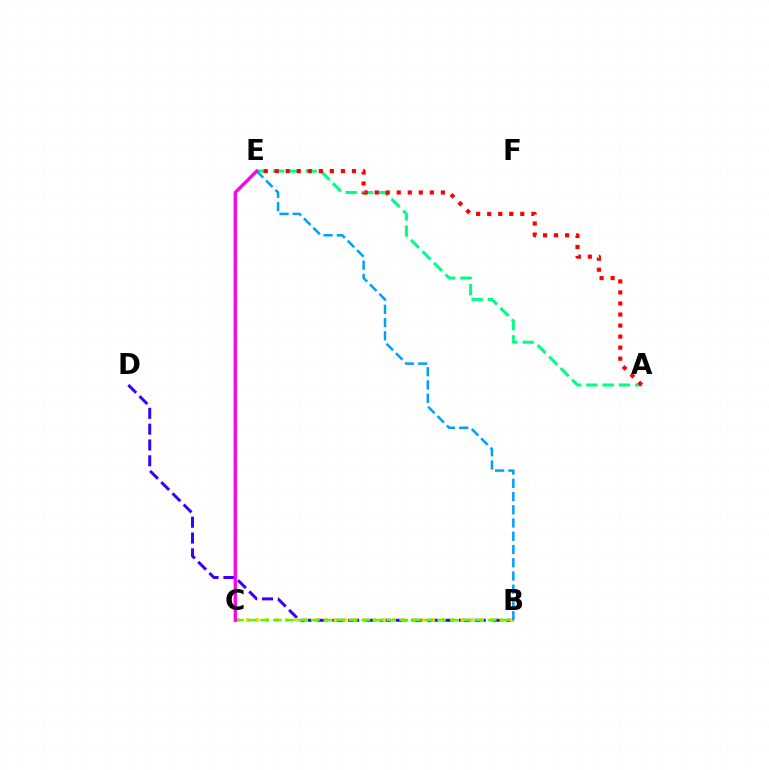{('A', 'E'): [{'color': '#00ff86', 'line_style': 'dashed', 'thickness': 2.21}, {'color': '#ff0000', 'line_style': 'dotted', 'thickness': 3.0}], ('B', 'D'): [{'color': '#3700ff', 'line_style': 'dashed', 'thickness': 2.15}], ('B', 'C'): [{'color': '#ffd500', 'line_style': 'dotted', 'thickness': 2.65}, {'color': '#4fff00', 'line_style': 'dashed', 'thickness': 1.72}], ('B', 'E'): [{'color': '#009eff', 'line_style': 'dashed', 'thickness': 1.8}], ('C', 'E'): [{'color': '#ff00ed', 'line_style': 'solid', 'thickness': 2.39}]}